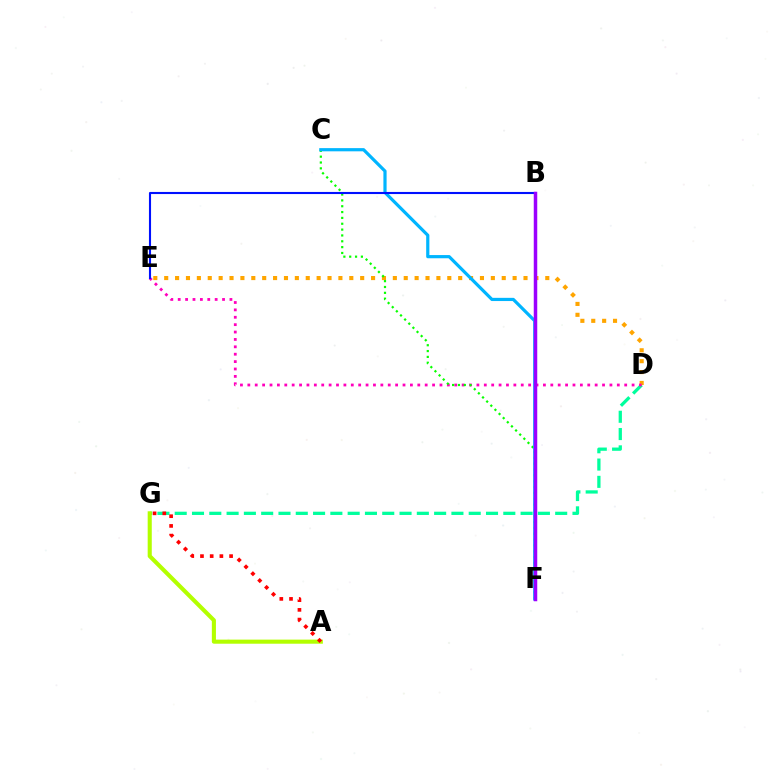{('D', 'G'): [{'color': '#00ff9d', 'line_style': 'dashed', 'thickness': 2.35}], ('D', 'E'): [{'color': '#ffa500', 'line_style': 'dotted', 'thickness': 2.96}, {'color': '#ff00bd', 'line_style': 'dotted', 'thickness': 2.01}], ('A', 'G'): [{'color': '#b3ff00', 'line_style': 'solid', 'thickness': 2.95}, {'color': '#ff0000', 'line_style': 'dotted', 'thickness': 2.64}], ('C', 'F'): [{'color': '#08ff00', 'line_style': 'dotted', 'thickness': 1.59}, {'color': '#00b5ff', 'line_style': 'solid', 'thickness': 2.3}], ('B', 'E'): [{'color': '#0010ff', 'line_style': 'solid', 'thickness': 1.52}], ('B', 'F'): [{'color': '#9b00ff', 'line_style': 'solid', 'thickness': 2.51}]}